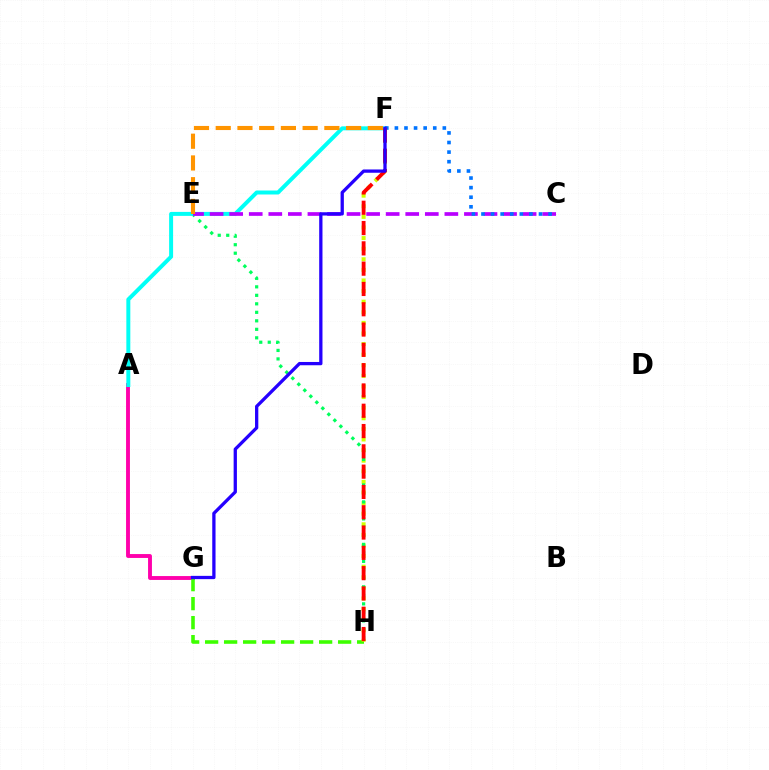{('A', 'G'): [{'color': '#ff00ac', 'line_style': 'solid', 'thickness': 2.79}], ('G', 'H'): [{'color': '#3dff00', 'line_style': 'dashed', 'thickness': 2.58}], ('F', 'H'): [{'color': '#d1ff00', 'line_style': 'dotted', 'thickness': 2.88}, {'color': '#ff0000', 'line_style': 'dashed', 'thickness': 2.76}], ('E', 'H'): [{'color': '#00ff5c', 'line_style': 'dotted', 'thickness': 2.31}], ('A', 'F'): [{'color': '#00fff6', 'line_style': 'solid', 'thickness': 2.86}], ('C', 'E'): [{'color': '#b900ff', 'line_style': 'dashed', 'thickness': 2.66}], ('C', 'F'): [{'color': '#0074ff', 'line_style': 'dotted', 'thickness': 2.6}], ('E', 'F'): [{'color': '#ff9400', 'line_style': 'dashed', 'thickness': 2.95}], ('F', 'G'): [{'color': '#2500ff', 'line_style': 'solid', 'thickness': 2.36}]}